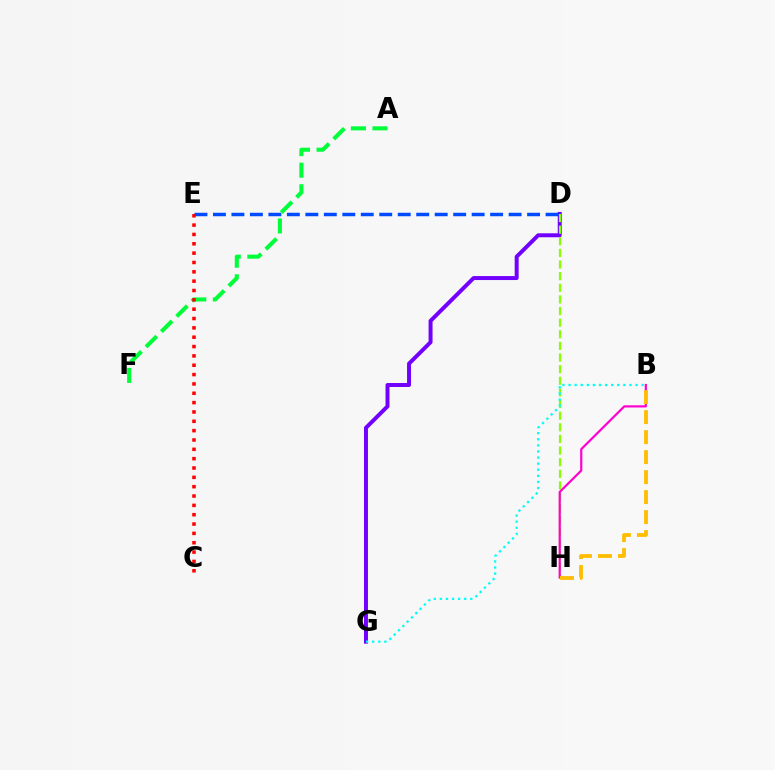{('D', 'G'): [{'color': '#7200ff', 'line_style': 'solid', 'thickness': 2.85}], ('D', 'H'): [{'color': '#84ff00', 'line_style': 'dashed', 'thickness': 1.58}], ('A', 'F'): [{'color': '#00ff39', 'line_style': 'dashed', 'thickness': 2.93}], ('B', 'G'): [{'color': '#00fff6', 'line_style': 'dotted', 'thickness': 1.65}], ('B', 'H'): [{'color': '#ff00cf', 'line_style': 'solid', 'thickness': 1.57}, {'color': '#ffbd00', 'line_style': 'dashed', 'thickness': 2.72}], ('D', 'E'): [{'color': '#004bff', 'line_style': 'dashed', 'thickness': 2.51}], ('C', 'E'): [{'color': '#ff0000', 'line_style': 'dotted', 'thickness': 2.54}]}